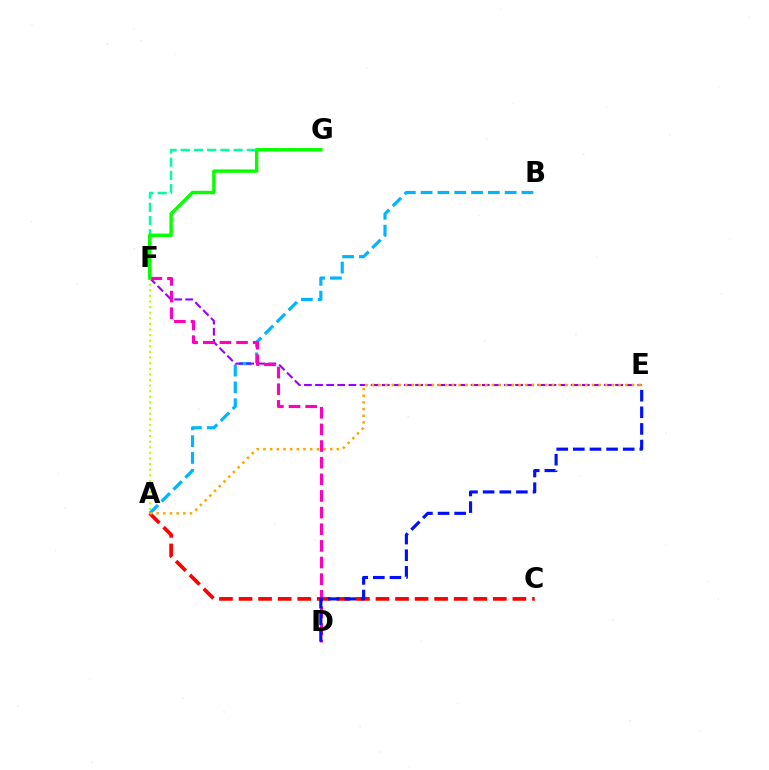{('A', 'B'): [{'color': '#00b5ff', 'line_style': 'dashed', 'thickness': 2.28}], ('A', 'C'): [{'color': '#ff0000', 'line_style': 'dashed', 'thickness': 2.66}], ('F', 'G'): [{'color': '#00ff9d', 'line_style': 'dashed', 'thickness': 1.8}, {'color': '#08ff00', 'line_style': 'solid', 'thickness': 2.45}], ('E', 'F'): [{'color': '#9b00ff', 'line_style': 'dashed', 'thickness': 1.51}], ('D', 'F'): [{'color': '#ff00bd', 'line_style': 'dashed', 'thickness': 2.26}], ('A', 'E'): [{'color': '#ffa500', 'line_style': 'dotted', 'thickness': 1.81}], ('D', 'E'): [{'color': '#0010ff', 'line_style': 'dashed', 'thickness': 2.26}], ('A', 'F'): [{'color': '#b3ff00', 'line_style': 'dotted', 'thickness': 1.52}]}